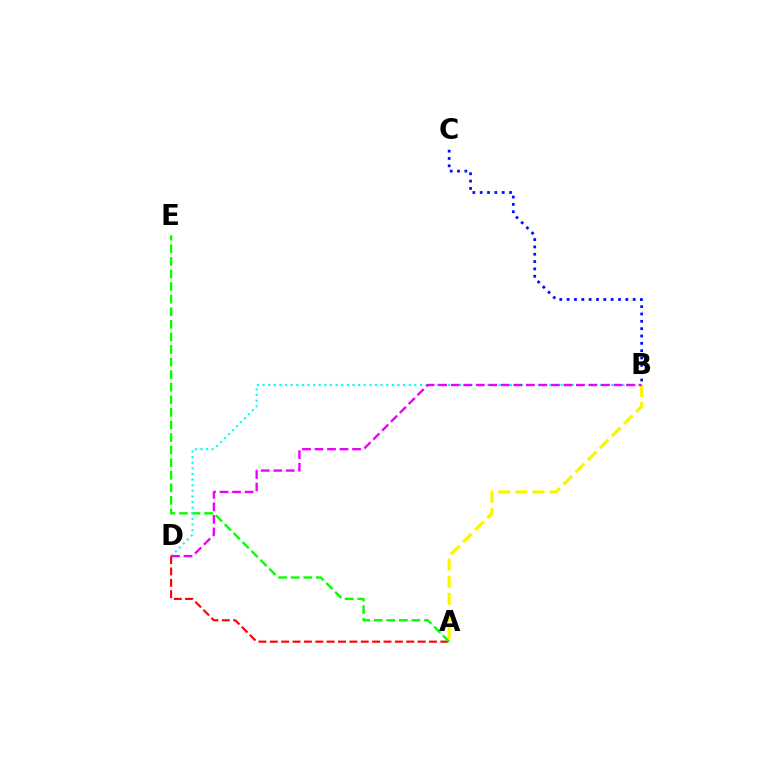{('A', 'D'): [{'color': '#ff0000', 'line_style': 'dashed', 'thickness': 1.54}], ('A', 'E'): [{'color': '#08ff00', 'line_style': 'dashed', 'thickness': 1.71}], ('A', 'B'): [{'color': '#fcf500', 'line_style': 'dashed', 'thickness': 2.33}], ('B', 'D'): [{'color': '#00fff6', 'line_style': 'dotted', 'thickness': 1.53}, {'color': '#ee00ff', 'line_style': 'dashed', 'thickness': 1.7}], ('B', 'C'): [{'color': '#0010ff', 'line_style': 'dotted', 'thickness': 1.99}]}